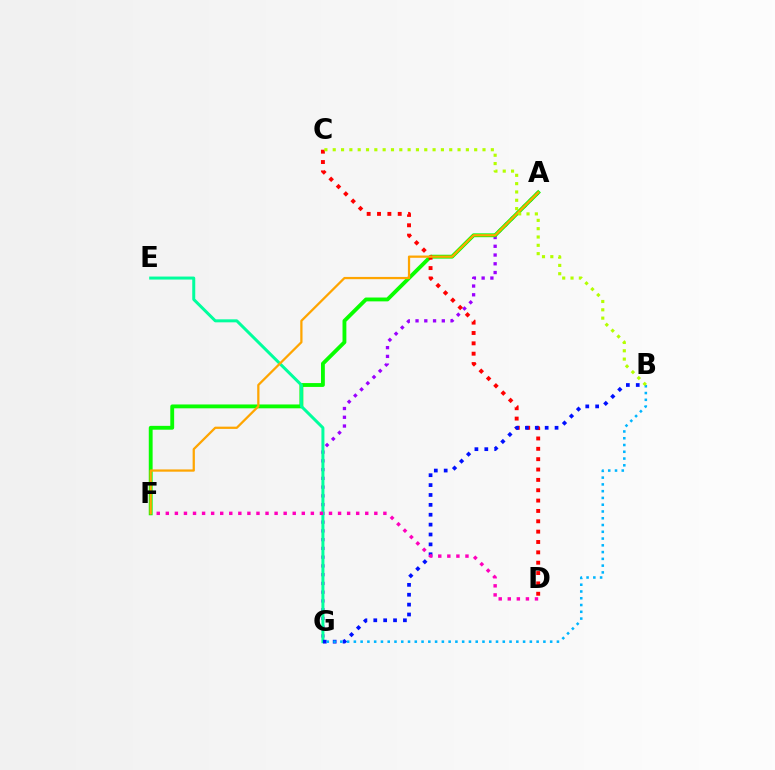{('A', 'G'): [{'color': '#9b00ff', 'line_style': 'dotted', 'thickness': 2.38}], ('A', 'F'): [{'color': '#08ff00', 'line_style': 'solid', 'thickness': 2.77}, {'color': '#ffa500', 'line_style': 'solid', 'thickness': 1.63}], ('E', 'G'): [{'color': '#00ff9d', 'line_style': 'solid', 'thickness': 2.16}], ('C', 'D'): [{'color': '#ff0000', 'line_style': 'dotted', 'thickness': 2.81}], ('B', 'G'): [{'color': '#0010ff', 'line_style': 'dotted', 'thickness': 2.69}, {'color': '#00b5ff', 'line_style': 'dotted', 'thickness': 1.84}], ('D', 'F'): [{'color': '#ff00bd', 'line_style': 'dotted', 'thickness': 2.46}], ('B', 'C'): [{'color': '#b3ff00', 'line_style': 'dotted', 'thickness': 2.26}]}